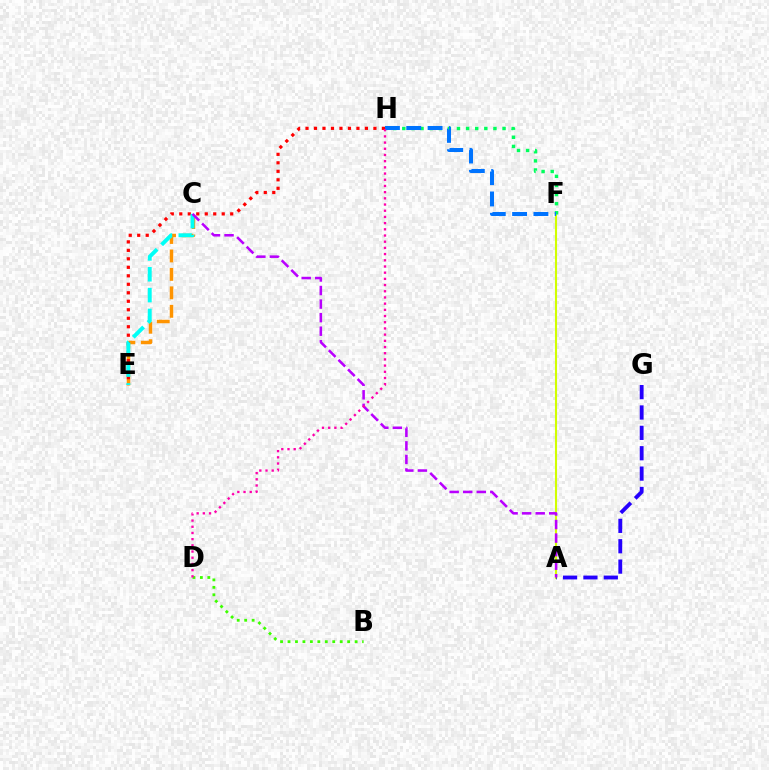{('A', 'F'): [{'color': '#d1ff00', 'line_style': 'solid', 'thickness': 1.51}], ('B', 'D'): [{'color': '#3dff00', 'line_style': 'dotted', 'thickness': 2.03}], ('C', 'E'): [{'color': '#ff9400', 'line_style': 'dashed', 'thickness': 2.51}, {'color': '#00fff6', 'line_style': 'dashed', 'thickness': 2.83}], ('A', 'G'): [{'color': '#2500ff', 'line_style': 'dashed', 'thickness': 2.77}], ('F', 'H'): [{'color': '#00ff5c', 'line_style': 'dotted', 'thickness': 2.48}, {'color': '#0074ff', 'line_style': 'dashed', 'thickness': 2.9}], ('E', 'H'): [{'color': '#ff0000', 'line_style': 'dotted', 'thickness': 2.31}], ('A', 'C'): [{'color': '#b900ff', 'line_style': 'dashed', 'thickness': 1.84}], ('D', 'H'): [{'color': '#ff00ac', 'line_style': 'dotted', 'thickness': 1.68}]}